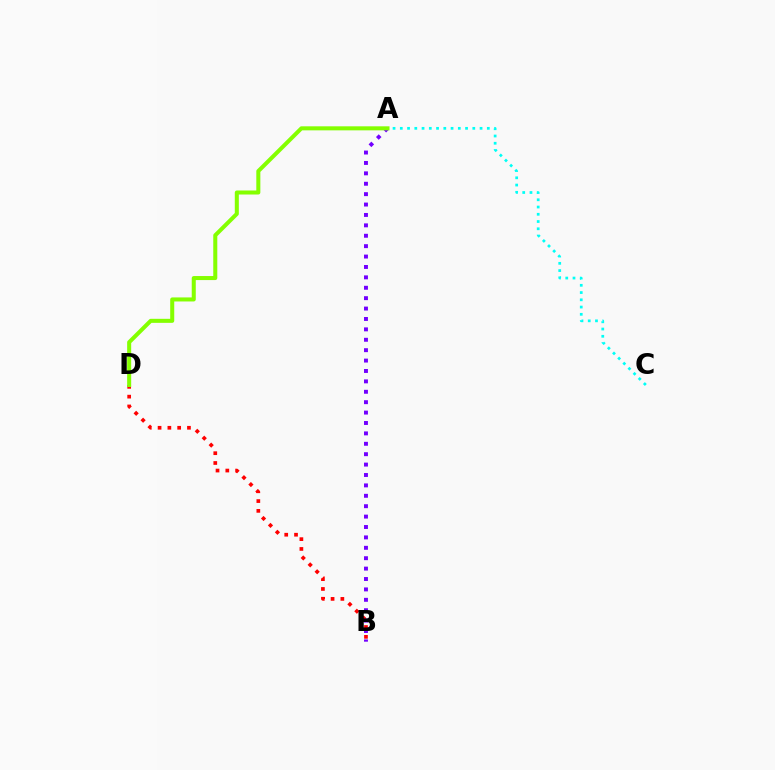{('B', 'D'): [{'color': '#ff0000', 'line_style': 'dotted', 'thickness': 2.66}], ('A', 'B'): [{'color': '#7200ff', 'line_style': 'dotted', 'thickness': 2.83}], ('A', 'C'): [{'color': '#00fff6', 'line_style': 'dotted', 'thickness': 1.97}], ('A', 'D'): [{'color': '#84ff00', 'line_style': 'solid', 'thickness': 2.9}]}